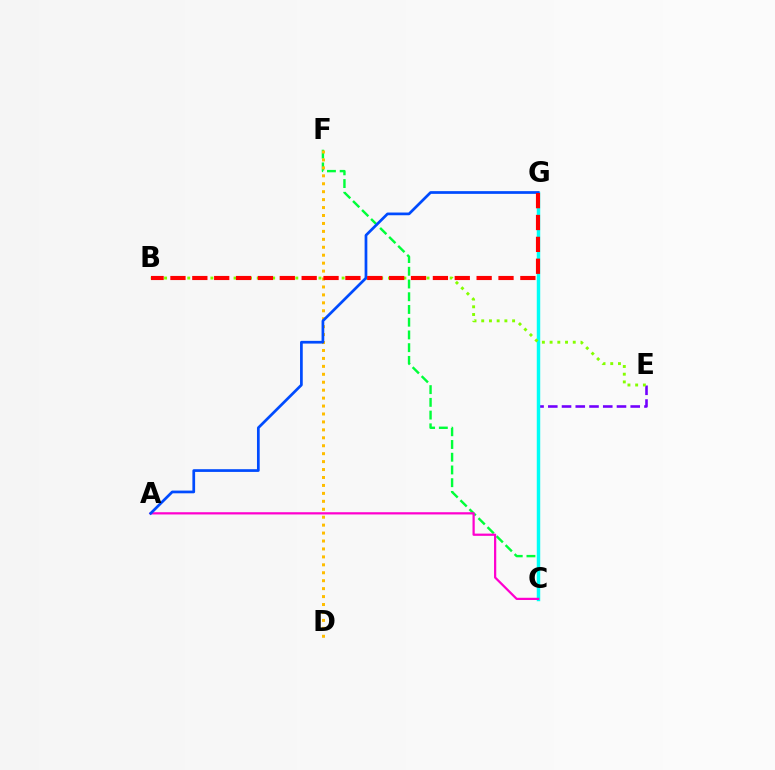{('C', 'F'): [{'color': '#00ff39', 'line_style': 'dashed', 'thickness': 1.73}], ('C', 'E'): [{'color': '#7200ff', 'line_style': 'dashed', 'thickness': 1.87}], ('C', 'G'): [{'color': '#00fff6', 'line_style': 'solid', 'thickness': 2.49}], ('B', 'E'): [{'color': '#84ff00', 'line_style': 'dotted', 'thickness': 2.1}], ('A', 'C'): [{'color': '#ff00cf', 'line_style': 'solid', 'thickness': 1.61}], ('D', 'F'): [{'color': '#ffbd00', 'line_style': 'dotted', 'thickness': 2.16}], ('A', 'G'): [{'color': '#004bff', 'line_style': 'solid', 'thickness': 1.96}], ('B', 'G'): [{'color': '#ff0000', 'line_style': 'dashed', 'thickness': 2.97}]}